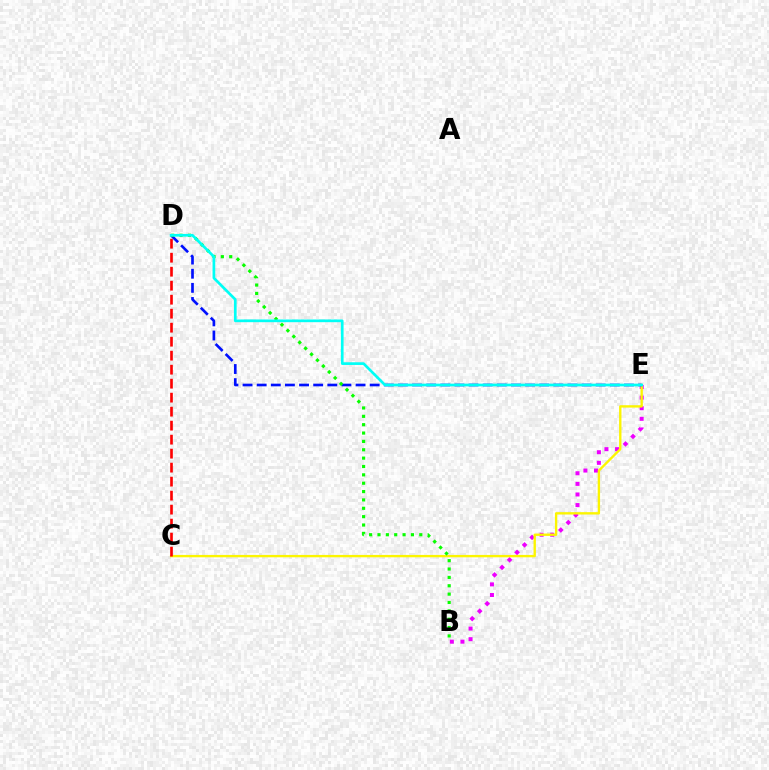{('B', 'E'): [{'color': '#ee00ff', 'line_style': 'dotted', 'thickness': 2.88}], ('C', 'E'): [{'color': '#fcf500', 'line_style': 'solid', 'thickness': 1.7}], ('D', 'E'): [{'color': '#0010ff', 'line_style': 'dashed', 'thickness': 1.92}, {'color': '#00fff6', 'line_style': 'solid', 'thickness': 1.94}], ('B', 'D'): [{'color': '#08ff00', 'line_style': 'dotted', 'thickness': 2.27}], ('C', 'D'): [{'color': '#ff0000', 'line_style': 'dashed', 'thickness': 1.9}]}